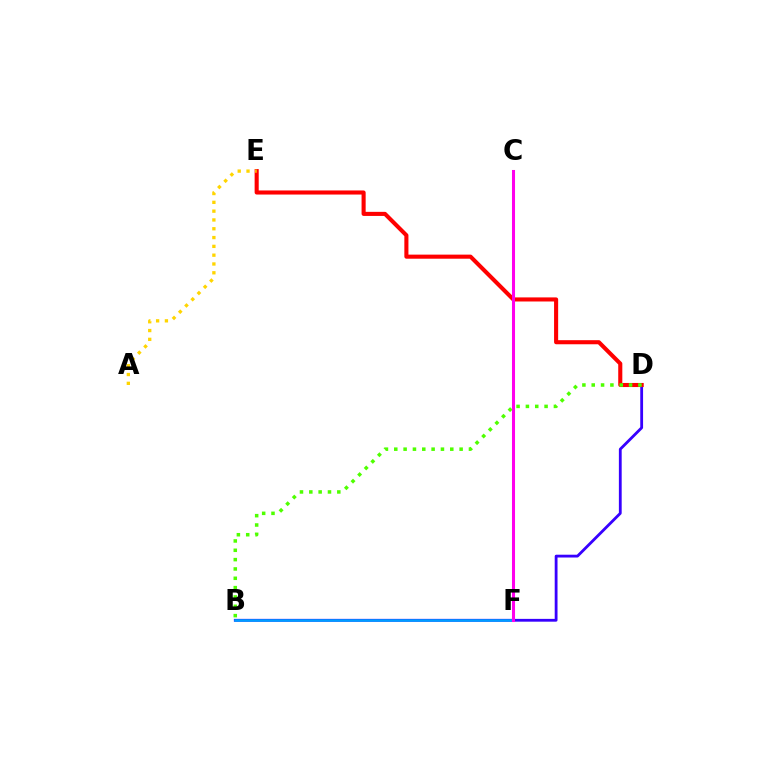{('B', 'D'): [{'color': '#3700ff', 'line_style': 'solid', 'thickness': 2.02}, {'color': '#4fff00', 'line_style': 'dotted', 'thickness': 2.54}], ('B', 'F'): [{'color': '#009eff', 'line_style': 'solid', 'thickness': 1.86}], ('D', 'E'): [{'color': '#ff0000', 'line_style': 'solid', 'thickness': 2.94}], ('C', 'F'): [{'color': '#00ff86', 'line_style': 'solid', 'thickness': 1.89}, {'color': '#ff00ed', 'line_style': 'solid', 'thickness': 2.2}], ('A', 'E'): [{'color': '#ffd500', 'line_style': 'dotted', 'thickness': 2.39}]}